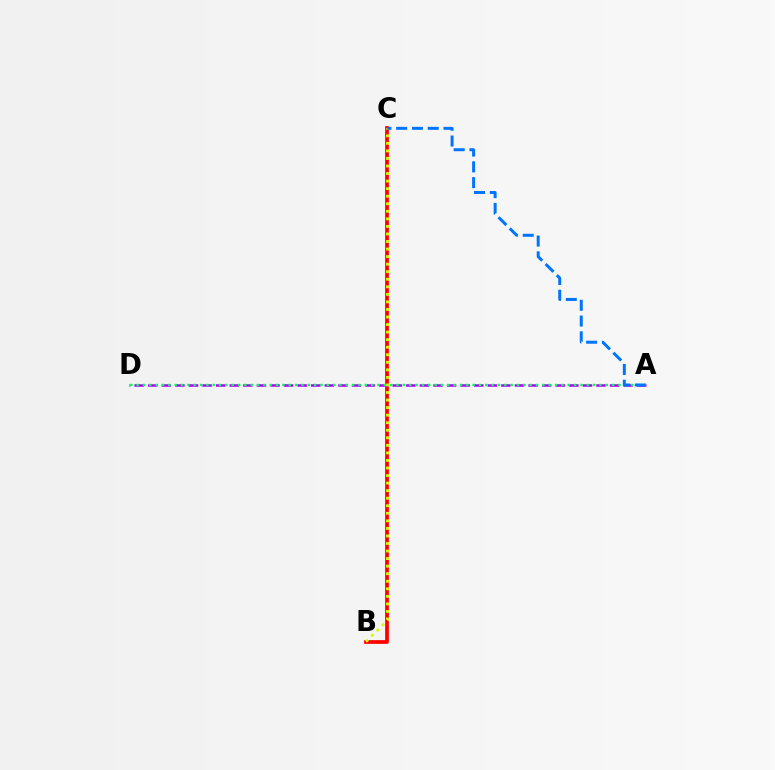{('B', 'C'): [{'color': '#ff0000', 'line_style': 'solid', 'thickness': 2.69}, {'color': '#d1ff00', 'line_style': 'dotted', 'thickness': 2.05}], ('A', 'D'): [{'color': '#b900ff', 'line_style': 'dashed', 'thickness': 1.85}, {'color': '#00ff5c', 'line_style': 'dotted', 'thickness': 1.72}], ('A', 'C'): [{'color': '#0074ff', 'line_style': 'dashed', 'thickness': 2.14}]}